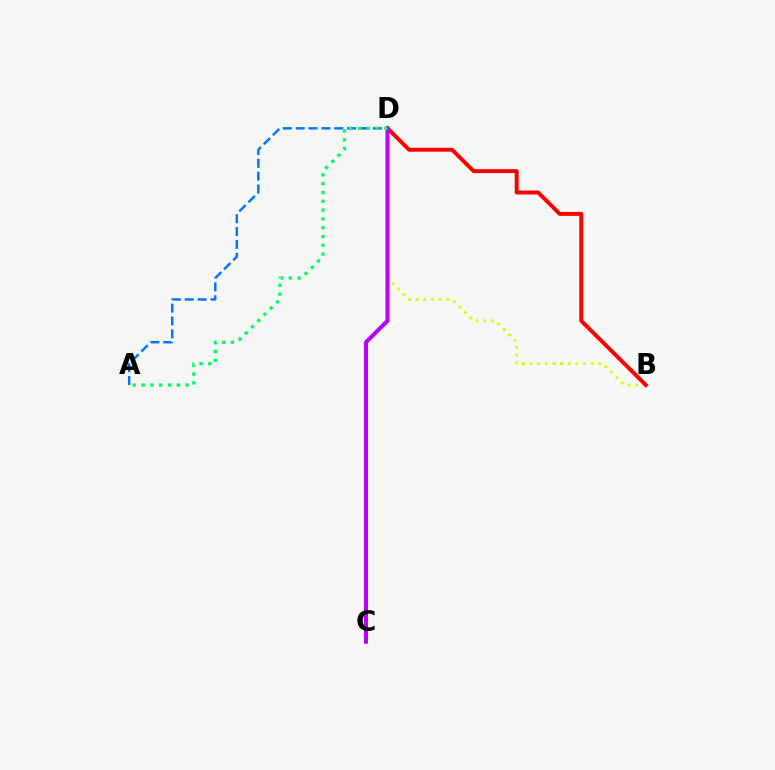{('B', 'D'): [{'color': '#d1ff00', 'line_style': 'dotted', 'thickness': 2.08}, {'color': '#ff0000', 'line_style': 'solid', 'thickness': 2.83}], ('C', 'D'): [{'color': '#b900ff', 'line_style': 'solid', 'thickness': 2.9}], ('A', 'D'): [{'color': '#0074ff', 'line_style': 'dashed', 'thickness': 1.75}, {'color': '#00ff5c', 'line_style': 'dotted', 'thickness': 2.39}]}